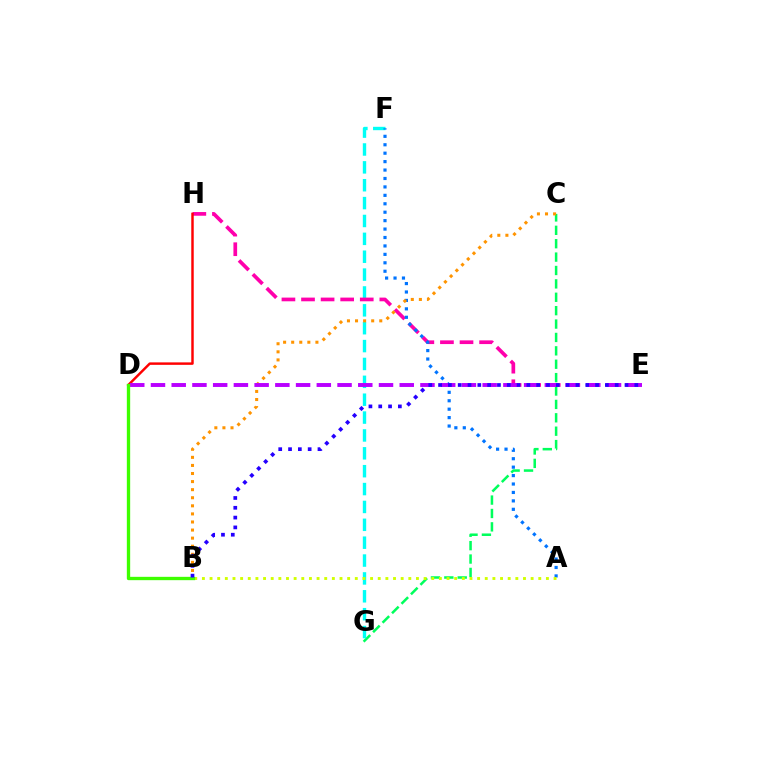{('C', 'G'): [{'color': '#00ff5c', 'line_style': 'dashed', 'thickness': 1.82}], ('F', 'G'): [{'color': '#00fff6', 'line_style': 'dashed', 'thickness': 2.43}], ('E', 'H'): [{'color': '#ff00ac', 'line_style': 'dashed', 'thickness': 2.66}], ('D', 'H'): [{'color': '#ff0000', 'line_style': 'solid', 'thickness': 1.77}], ('A', 'F'): [{'color': '#0074ff', 'line_style': 'dotted', 'thickness': 2.29}], ('B', 'C'): [{'color': '#ff9400', 'line_style': 'dotted', 'thickness': 2.19}], ('D', 'E'): [{'color': '#b900ff', 'line_style': 'dashed', 'thickness': 2.82}], ('A', 'B'): [{'color': '#d1ff00', 'line_style': 'dotted', 'thickness': 2.08}], ('B', 'D'): [{'color': '#3dff00', 'line_style': 'solid', 'thickness': 2.4}], ('B', 'E'): [{'color': '#2500ff', 'line_style': 'dotted', 'thickness': 2.67}]}